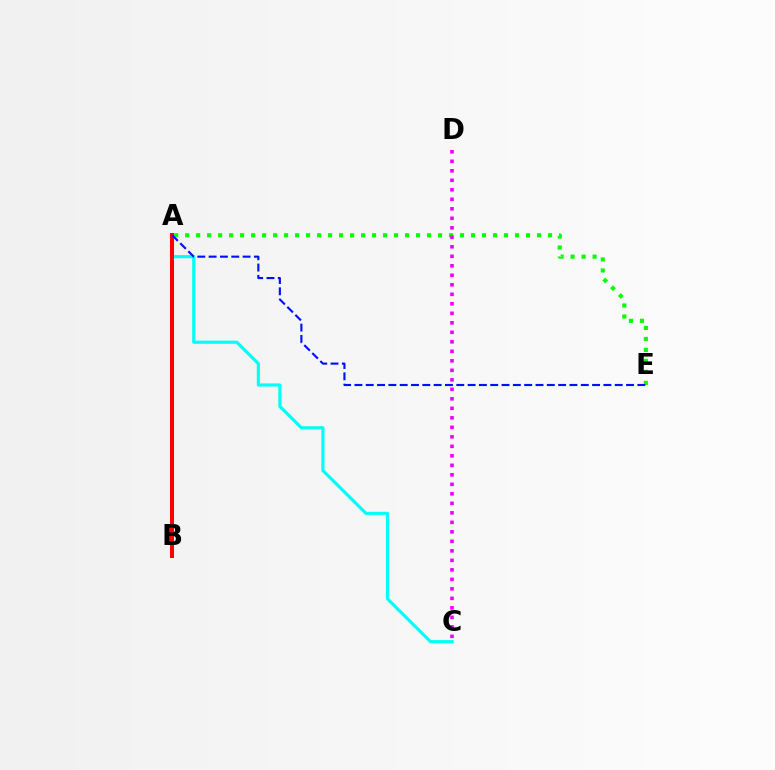{('A', 'E'): [{'color': '#08ff00', 'line_style': 'dotted', 'thickness': 2.99}, {'color': '#0010ff', 'line_style': 'dashed', 'thickness': 1.54}], ('C', 'D'): [{'color': '#ee00ff', 'line_style': 'dotted', 'thickness': 2.58}], ('A', 'C'): [{'color': '#00fff6', 'line_style': 'solid', 'thickness': 2.26}], ('A', 'B'): [{'color': '#fcf500', 'line_style': 'dotted', 'thickness': 1.94}, {'color': '#ff0000', 'line_style': 'solid', 'thickness': 2.88}]}